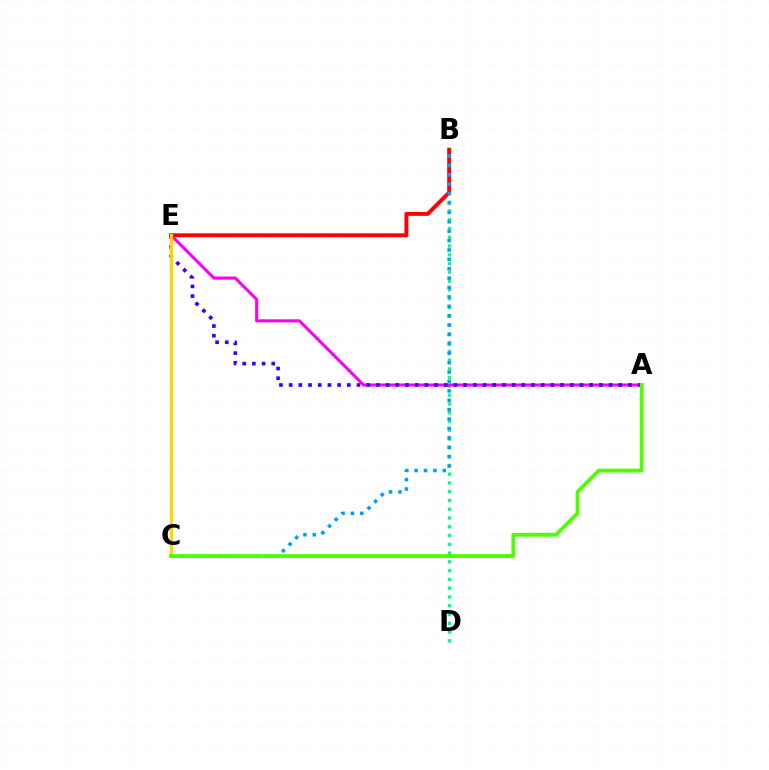{('B', 'D'): [{'color': '#00ff86', 'line_style': 'dotted', 'thickness': 2.38}], ('A', 'E'): [{'color': '#ff00ed', 'line_style': 'solid', 'thickness': 2.21}, {'color': '#3700ff', 'line_style': 'dotted', 'thickness': 2.63}], ('B', 'E'): [{'color': '#ff0000', 'line_style': 'solid', 'thickness': 2.83}], ('C', 'E'): [{'color': '#ffd500', 'line_style': 'solid', 'thickness': 2.35}], ('B', 'C'): [{'color': '#009eff', 'line_style': 'dotted', 'thickness': 2.55}], ('A', 'C'): [{'color': '#4fff00', 'line_style': 'solid', 'thickness': 2.75}]}